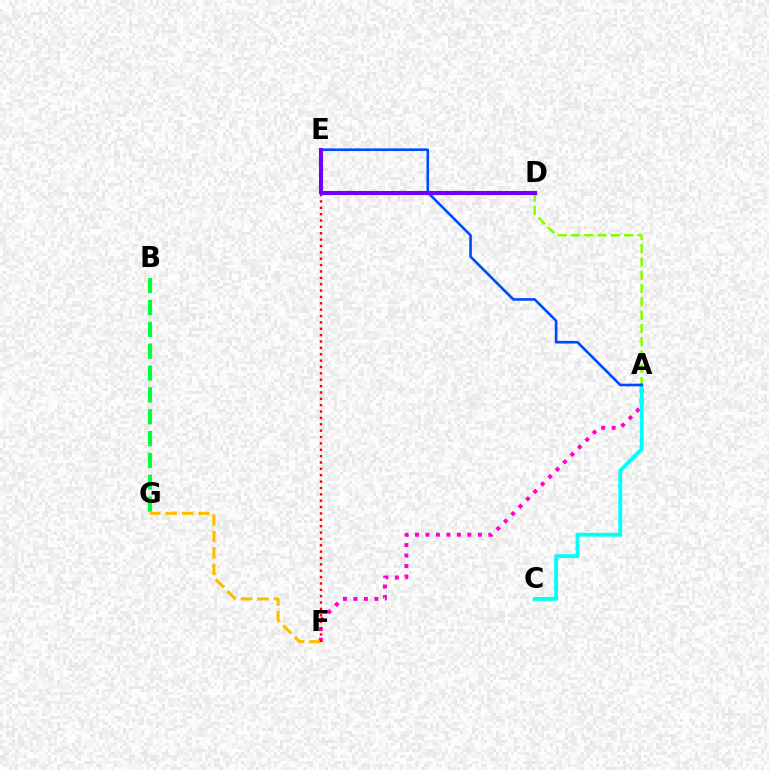{('B', 'G'): [{'color': '#00ff39', 'line_style': 'dashed', 'thickness': 2.97}], ('A', 'D'): [{'color': '#84ff00', 'line_style': 'dashed', 'thickness': 1.8}], ('A', 'F'): [{'color': '#ff00cf', 'line_style': 'dotted', 'thickness': 2.85}], ('F', 'G'): [{'color': '#ffbd00', 'line_style': 'dashed', 'thickness': 2.24}], ('A', 'C'): [{'color': '#00fff6', 'line_style': 'solid', 'thickness': 2.76}], ('E', 'F'): [{'color': '#ff0000', 'line_style': 'dotted', 'thickness': 1.73}], ('A', 'E'): [{'color': '#004bff', 'line_style': 'solid', 'thickness': 1.89}], ('D', 'E'): [{'color': '#7200ff', 'line_style': 'solid', 'thickness': 2.95}]}